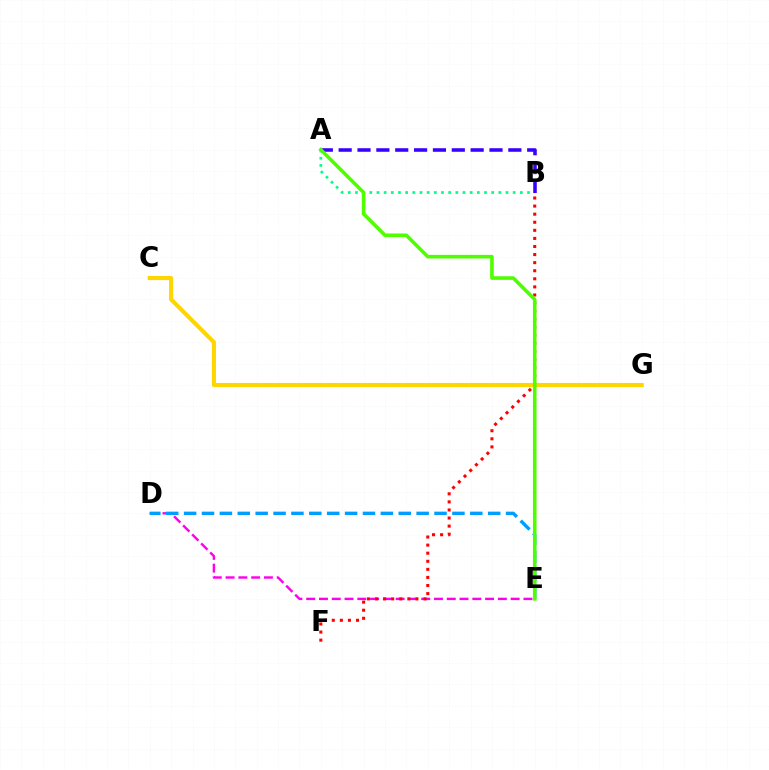{('D', 'E'): [{'color': '#ff00ed', 'line_style': 'dashed', 'thickness': 1.74}, {'color': '#009eff', 'line_style': 'dashed', 'thickness': 2.43}], ('B', 'F'): [{'color': '#ff0000', 'line_style': 'dotted', 'thickness': 2.19}], ('A', 'B'): [{'color': '#00ff86', 'line_style': 'dotted', 'thickness': 1.95}, {'color': '#3700ff', 'line_style': 'dashed', 'thickness': 2.56}], ('C', 'G'): [{'color': '#ffd500', 'line_style': 'solid', 'thickness': 2.95}], ('A', 'E'): [{'color': '#4fff00', 'line_style': 'solid', 'thickness': 2.59}]}